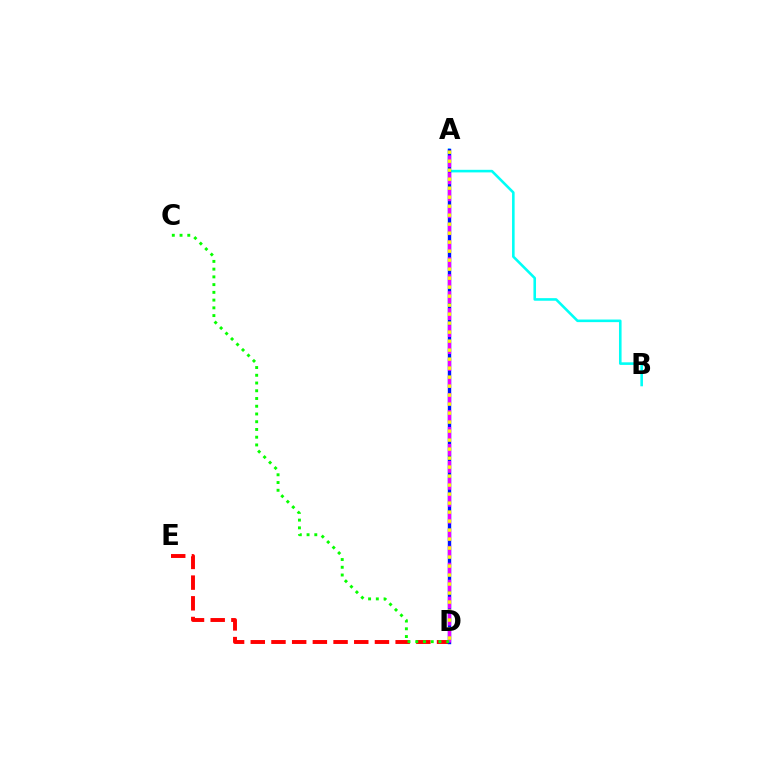{('A', 'B'): [{'color': '#00fff6', 'line_style': 'solid', 'thickness': 1.86}], ('D', 'E'): [{'color': '#ff0000', 'line_style': 'dashed', 'thickness': 2.81}], ('A', 'D'): [{'color': '#0010ff', 'line_style': 'solid', 'thickness': 2.45}, {'color': '#ee00ff', 'line_style': 'dashed', 'thickness': 2.31}, {'color': '#fcf500', 'line_style': 'dotted', 'thickness': 2.44}], ('C', 'D'): [{'color': '#08ff00', 'line_style': 'dotted', 'thickness': 2.1}]}